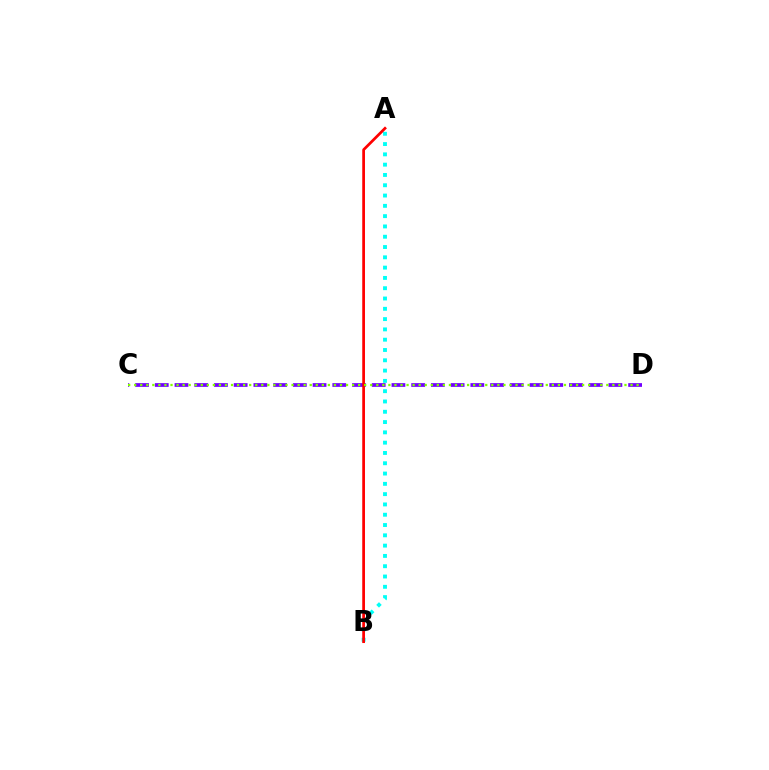{('A', 'B'): [{'color': '#00fff6', 'line_style': 'dotted', 'thickness': 2.8}, {'color': '#ff0000', 'line_style': 'solid', 'thickness': 1.97}], ('C', 'D'): [{'color': '#7200ff', 'line_style': 'dashed', 'thickness': 2.68}, {'color': '#84ff00', 'line_style': 'dotted', 'thickness': 1.64}]}